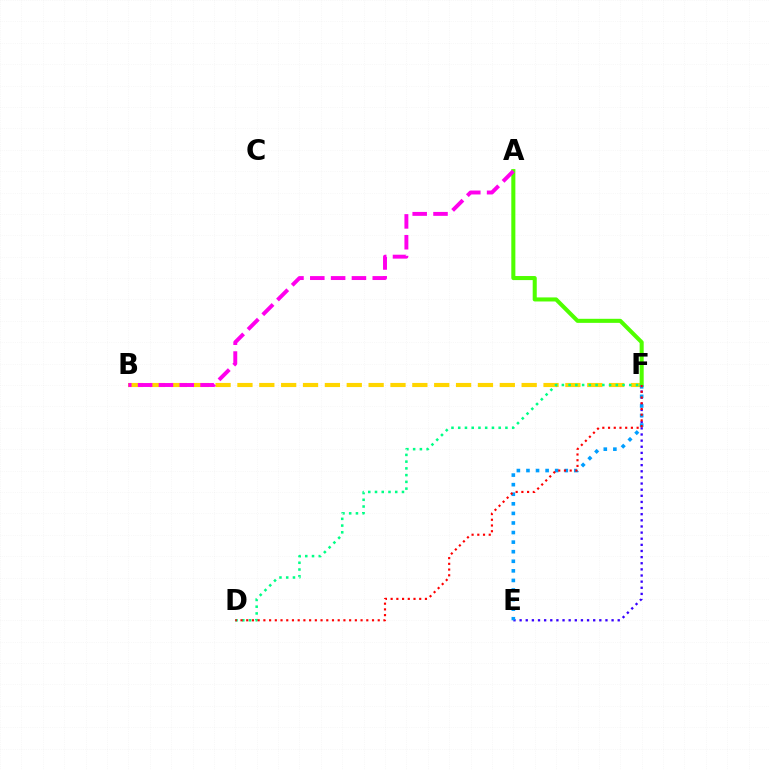{('B', 'F'): [{'color': '#ffd500', 'line_style': 'dashed', 'thickness': 2.97}], ('E', 'F'): [{'color': '#3700ff', 'line_style': 'dotted', 'thickness': 1.67}, {'color': '#009eff', 'line_style': 'dotted', 'thickness': 2.6}], ('A', 'F'): [{'color': '#4fff00', 'line_style': 'solid', 'thickness': 2.92}], ('D', 'F'): [{'color': '#00ff86', 'line_style': 'dotted', 'thickness': 1.83}, {'color': '#ff0000', 'line_style': 'dotted', 'thickness': 1.55}], ('A', 'B'): [{'color': '#ff00ed', 'line_style': 'dashed', 'thickness': 2.83}]}